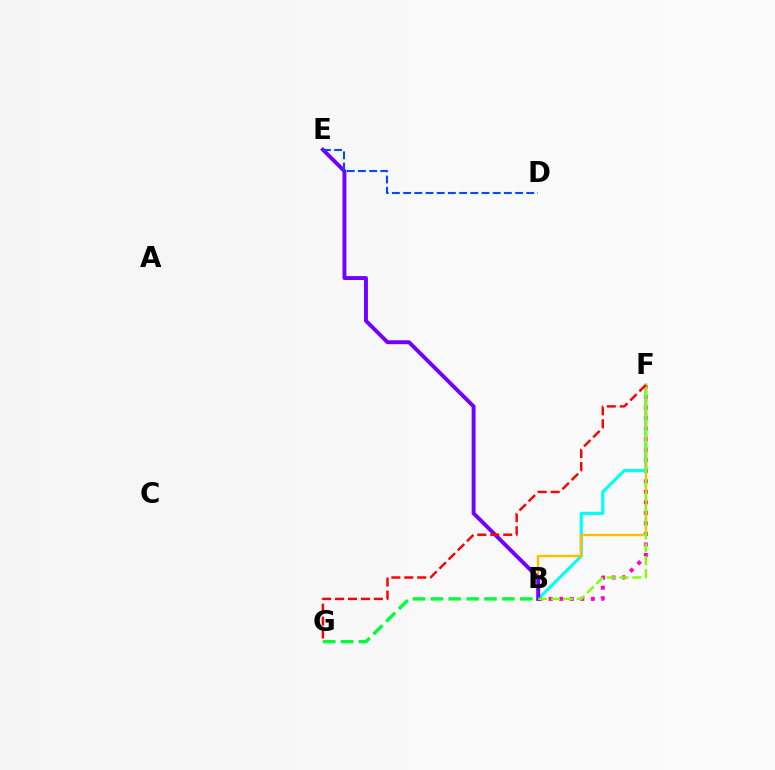{('B', 'F'): [{'color': '#ff00cf', 'line_style': 'dotted', 'thickness': 2.86}, {'color': '#00fff6', 'line_style': 'solid', 'thickness': 2.26}, {'color': '#ffbd00', 'line_style': 'solid', 'thickness': 1.71}, {'color': '#84ff00', 'line_style': 'dashed', 'thickness': 1.75}], ('B', 'E'): [{'color': '#7200ff', 'line_style': 'solid', 'thickness': 2.81}], ('F', 'G'): [{'color': '#ff0000', 'line_style': 'dashed', 'thickness': 1.76}], ('B', 'G'): [{'color': '#00ff39', 'line_style': 'dashed', 'thickness': 2.43}], ('D', 'E'): [{'color': '#004bff', 'line_style': 'dashed', 'thickness': 1.52}]}